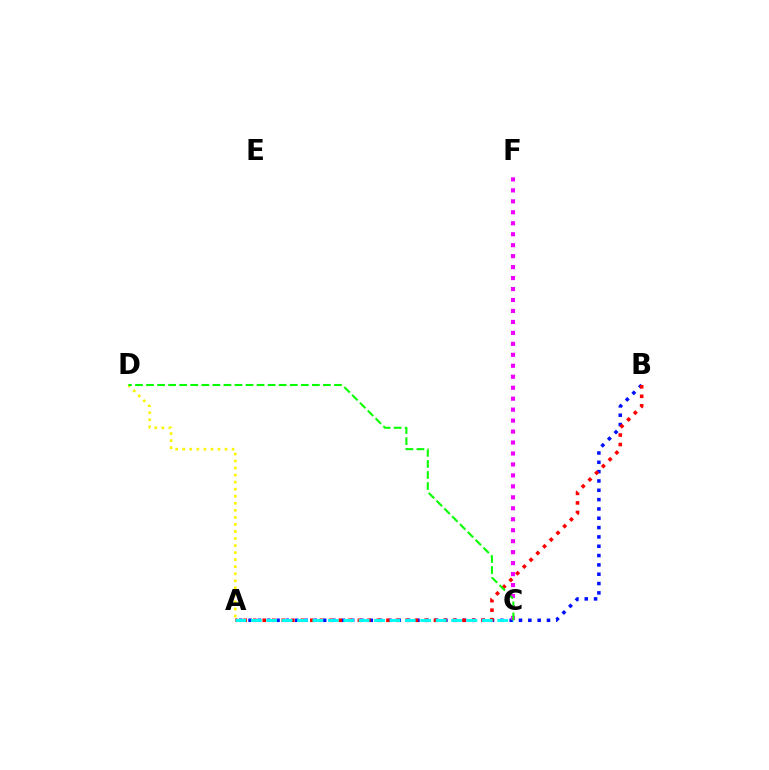{('A', 'B'): [{'color': '#0010ff', 'line_style': 'dotted', 'thickness': 2.53}, {'color': '#ff0000', 'line_style': 'dotted', 'thickness': 2.58}], ('A', 'D'): [{'color': '#fcf500', 'line_style': 'dotted', 'thickness': 1.91}], ('A', 'C'): [{'color': '#00fff6', 'line_style': 'dashed', 'thickness': 2.09}], ('C', 'F'): [{'color': '#ee00ff', 'line_style': 'dotted', 'thickness': 2.98}], ('C', 'D'): [{'color': '#08ff00', 'line_style': 'dashed', 'thickness': 1.5}]}